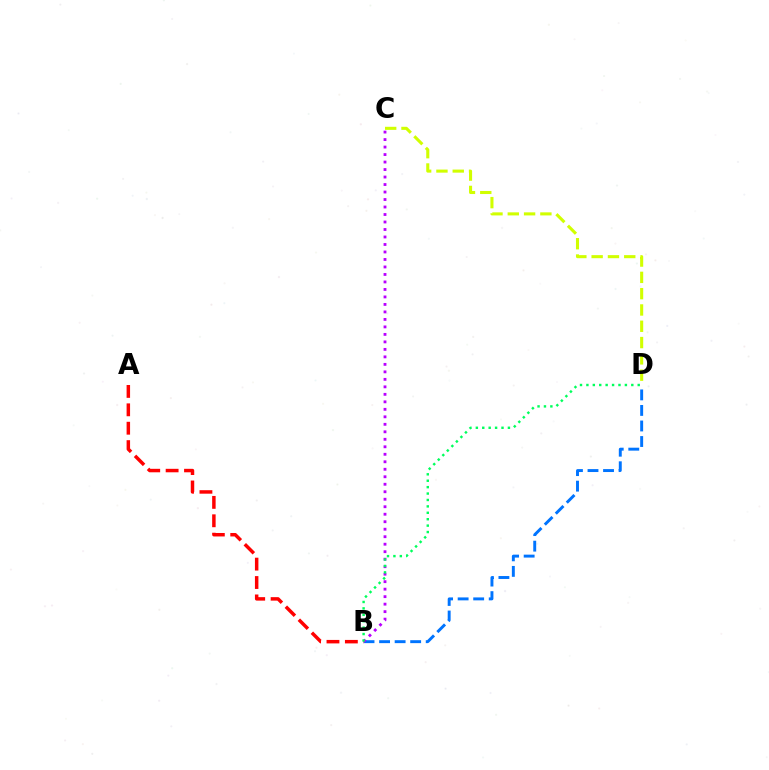{('B', 'D'): [{'color': '#0074ff', 'line_style': 'dashed', 'thickness': 2.11}, {'color': '#00ff5c', 'line_style': 'dotted', 'thickness': 1.74}], ('A', 'B'): [{'color': '#ff0000', 'line_style': 'dashed', 'thickness': 2.5}], ('B', 'C'): [{'color': '#b900ff', 'line_style': 'dotted', 'thickness': 2.04}], ('C', 'D'): [{'color': '#d1ff00', 'line_style': 'dashed', 'thickness': 2.21}]}